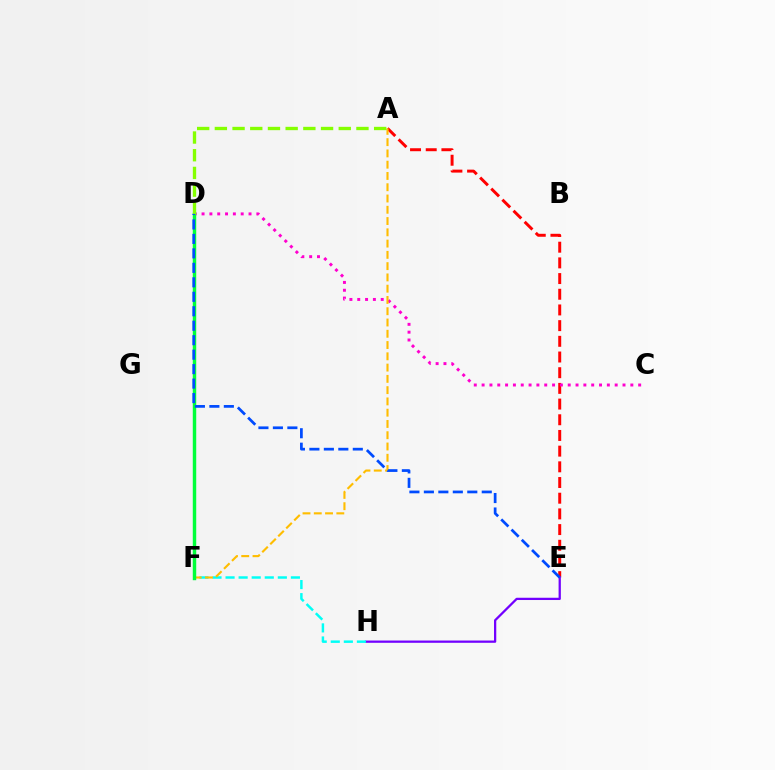{('A', 'E'): [{'color': '#ff0000', 'line_style': 'dashed', 'thickness': 2.13}], ('E', 'H'): [{'color': '#7200ff', 'line_style': 'solid', 'thickness': 1.63}], ('C', 'D'): [{'color': '#ff00cf', 'line_style': 'dotted', 'thickness': 2.13}], ('F', 'H'): [{'color': '#00fff6', 'line_style': 'dashed', 'thickness': 1.78}], ('A', 'F'): [{'color': '#ffbd00', 'line_style': 'dashed', 'thickness': 1.53}], ('D', 'F'): [{'color': '#00ff39', 'line_style': 'solid', 'thickness': 2.48}], ('A', 'D'): [{'color': '#84ff00', 'line_style': 'dashed', 'thickness': 2.4}], ('D', 'E'): [{'color': '#004bff', 'line_style': 'dashed', 'thickness': 1.97}]}